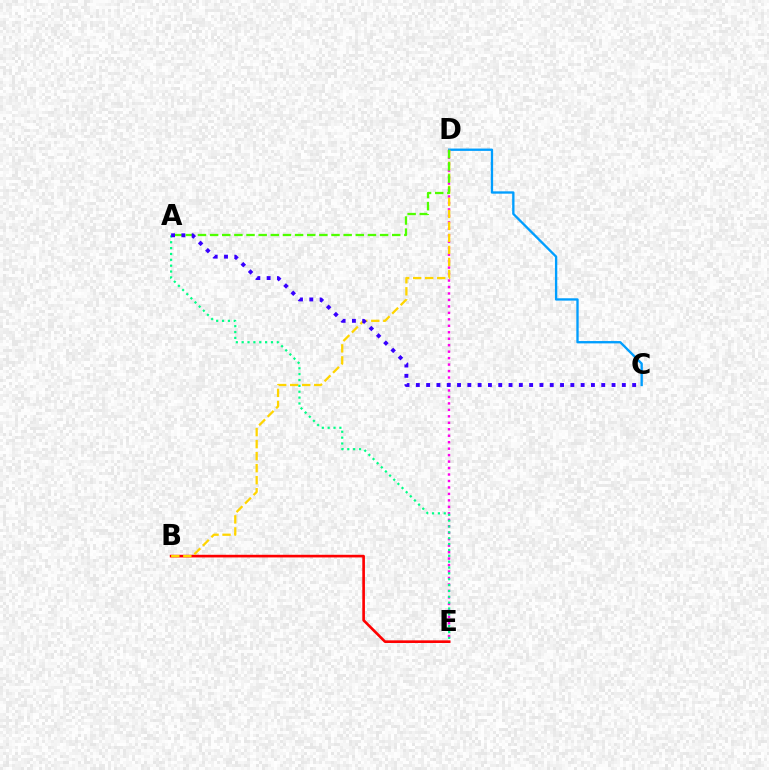{('C', 'D'): [{'color': '#009eff', 'line_style': 'solid', 'thickness': 1.68}], ('D', 'E'): [{'color': '#ff00ed', 'line_style': 'dotted', 'thickness': 1.76}], ('B', 'E'): [{'color': '#ff0000', 'line_style': 'solid', 'thickness': 1.9}], ('B', 'D'): [{'color': '#ffd500', 'line_style': 'dashed', 'thickness': 1.63}], ('A', 'E'): [{'color': '#00ff86', 'line_style': 'dotted', 'thickness': 1.59}], ('A', 'D'): [{'color': '#4fff00', 'line_style': 'dashed', 'thickness': 1.65}], ('A', 'C'): [{'color': '#3700ff', 'line_style': 'dotted', 'thickness': 2.8}]}